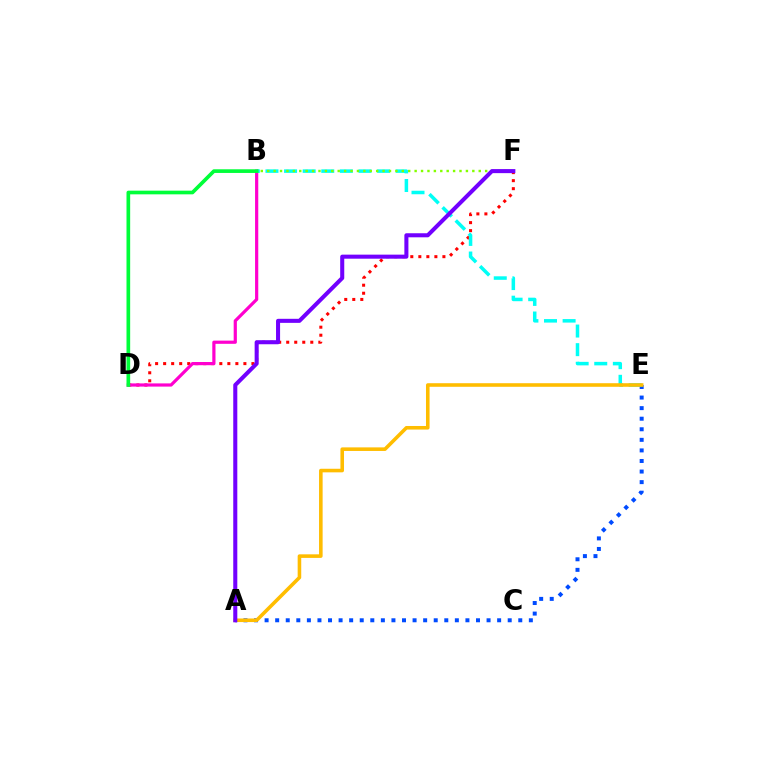{('D', 'F'): [{'color': '#ff0000', 'line_style': 'dotted', 'thickness': 2.18}], ('B', 'D'): [{'color': '#ff00cf', 'line_style': 'solid', 'thickness': 2.3}, {'color': '#00ff39', 'line_style': 'solid', 'thickness': 2.64}], ('A', 'E'): [{'color': '#004bff', 'line_style': 'dotted', 'thickness': 2.87}, {'color': '#ffbd00', 'line_style': 'solid', 'thickness': 2.58}], ('B', 'E'): [{'color': '#00fff6', 'line_style': 'dashed', 'thickness': 2.53}], ('B', 'F'): [{'color': '#84ff00', 'line_style': 'dotted', 'thickness': 1.74}], ('A', 'F'): [{'color': '#7200ff', 'line_style': 'solid', 'thickness': 2.92}]}